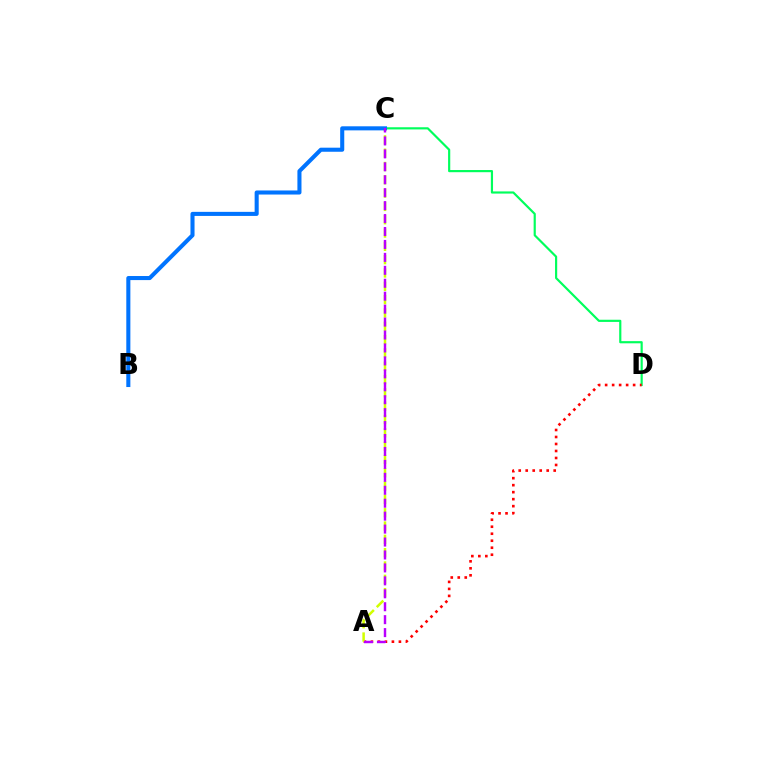{('C', 'D'): [{'color': '#00ff5c', 'line_style': 'solid', 'thickness': 1.57}], ('A', 'D'): [{'color': '#ff0000', 'line_style': 'dotted', 'thickness': 1.9}], ('A', 'C'): [{'color': '#d1ff00', 'line_style': 'dashed', 'thickness': 1.81}, {'color': '#b900ff', 'line_style': 'dashed', 'thickness': 1.76}], ('B', 'C'): [{'color': '#0074ff', 'line_style': 'solid', 'thickness': 2.93}]}